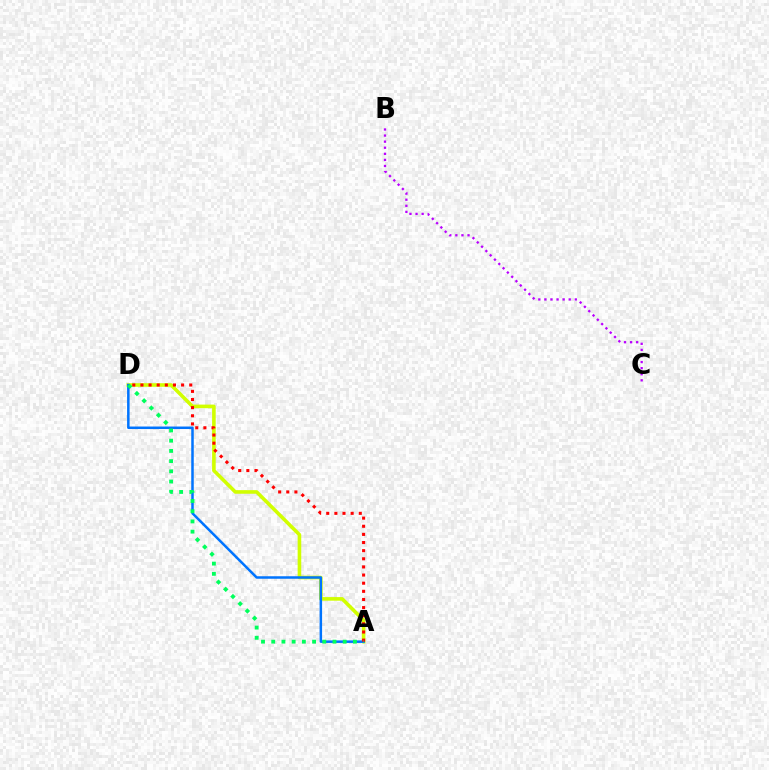{('B', 'C'): [{'color': '#b900ff', 'line_style': 'dotted', 'thickness': 1.65}], ('A', 'D'): [{'color': '#d1ff00', 'line_style': 'solid', 'thickness': 2.59}, {'color': '#0074ff', 'line_style': 'solid', 'thickness': 1.81}, {'color': '#ff0000', 'line_style': 'dotted', 'thickness': 2.21}, {'color': '#00ff5c', 'line_style': 'dotted', 'thickness': 2.77}]}